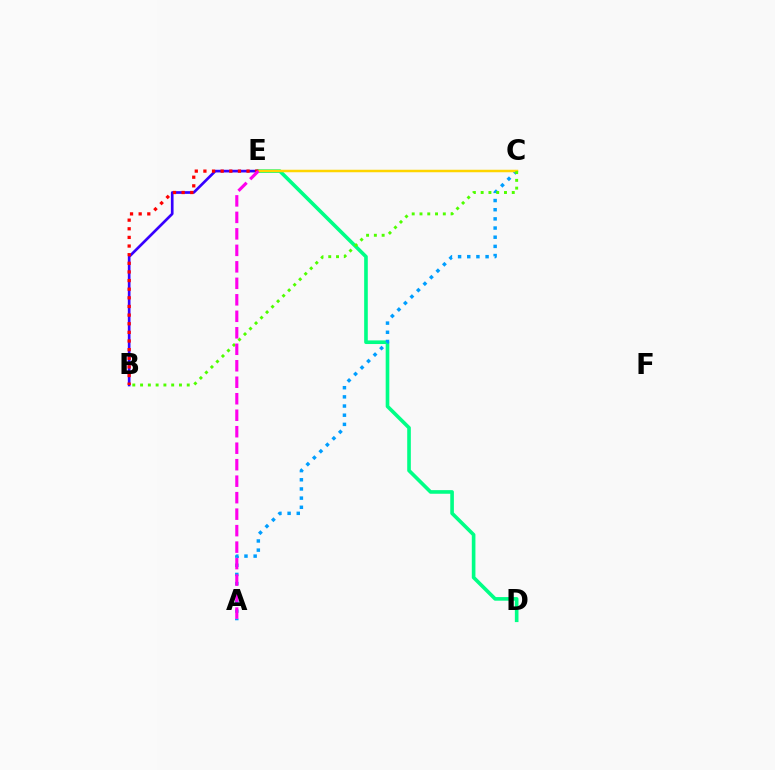{('B', 'E'): [{'color': '#3700ff', 'line_style': 'solid', 'thickness': 1.93}, {'color': '#ff0000', 'line_style': 'dotted', 'thickness': 2.35}], ('D', 'E'): [{'color': '#00ff86', 'line_style': 'solid', 'thickness': 2.61}], ('A', 'C'): [{'color': '#009eff', 'line_style': 'dotted', 'thickness': 2.49}], ('C', 'E'): [{'color': '#ffd500', 'line_style': 'solid', 'thickness': 1.79}], ('B', 'C'): [{'color': '#4fff00', 'line_style': 'dotted', 'thickness': 2.11}], ('A', 'E'): [{'color': '#ff00ed', 'line_style': 'dashed', 'thickness': 2.24}]}